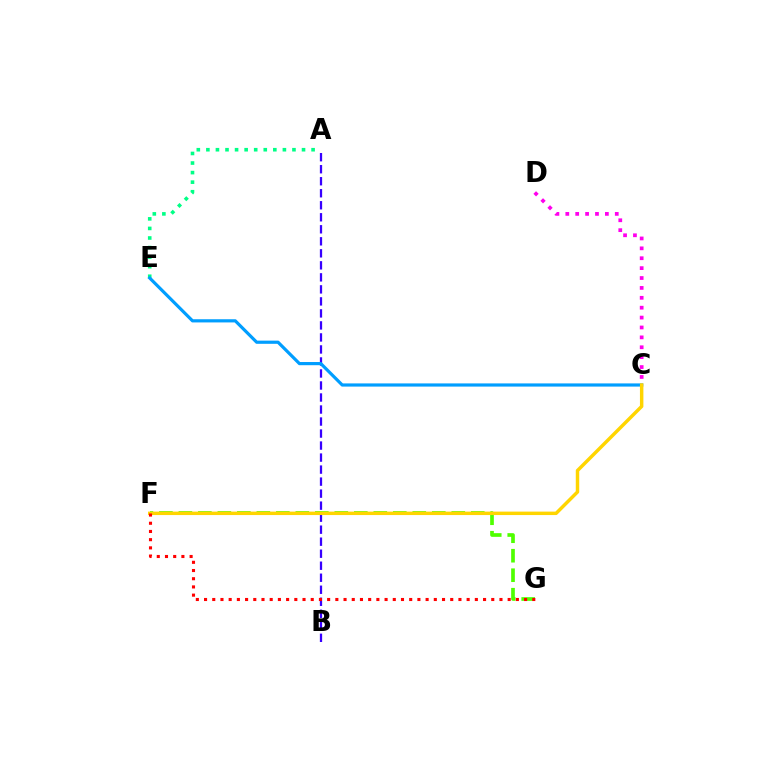{('A', 'B'): [{'color': '#3700ff', 'line_style': 'dashed', 'thickness': 1.63}], ('A', 'E'): [{'color': '#00ff86', 'line_style': 'dotted', 'thickness': 2.6}], ('C', 'D'): [{'color': '#ff00ed', 'line_style': 'dotted', 'thickness': 2.69}], ('F', 'G'): [{'color': '#4fff00', 'line_style': 'dashed', 'thickness': 2.65}, {'color': '#ff0000', 'line_style': 'dotted', 'thickness': 2.23}], ('C', 'E'): [{'color': '#009eff', 'line_style': 'solid', 'thickness': 2.29}], ('C', 'F'): [{'color': '#ffd500', 'line_style': 'solid', 'thickness': 2.48}]}